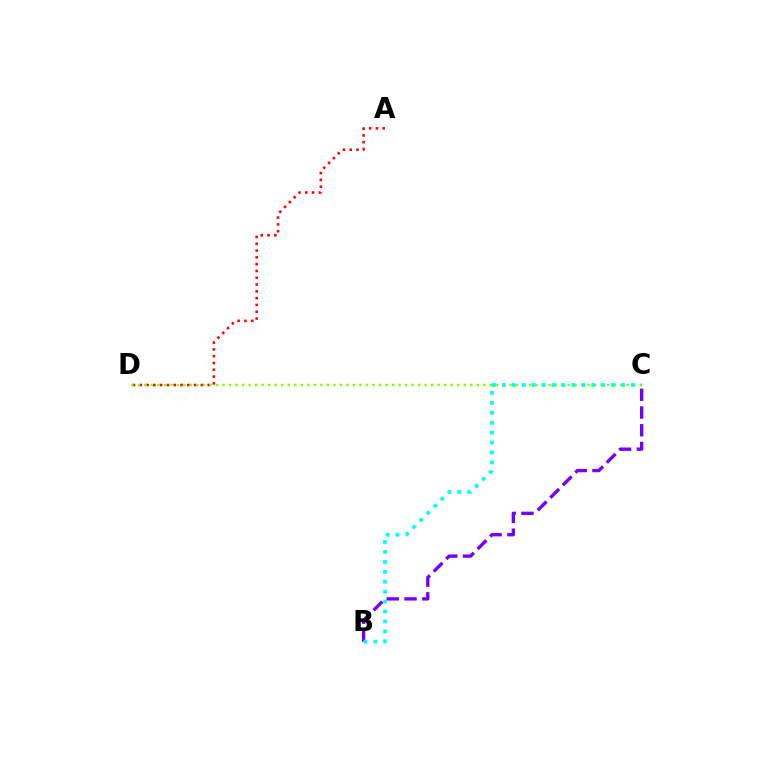{('B', 'C'): [{'color': '#7200ff', 'line_style': 'dashed', 'thickness': 2.41}, {'color': '#00fff6', 'line_style': 'dotted', 'thickness': 2.7}], ('A', 'D'): [{'color': '#ff0000', 'line_style': 'dotted', 'thickness': 1.85}], ('C', 'D'): [{'color': '#84ff00', 'line_style': 'dotted', 'thickness': 1.77}]}